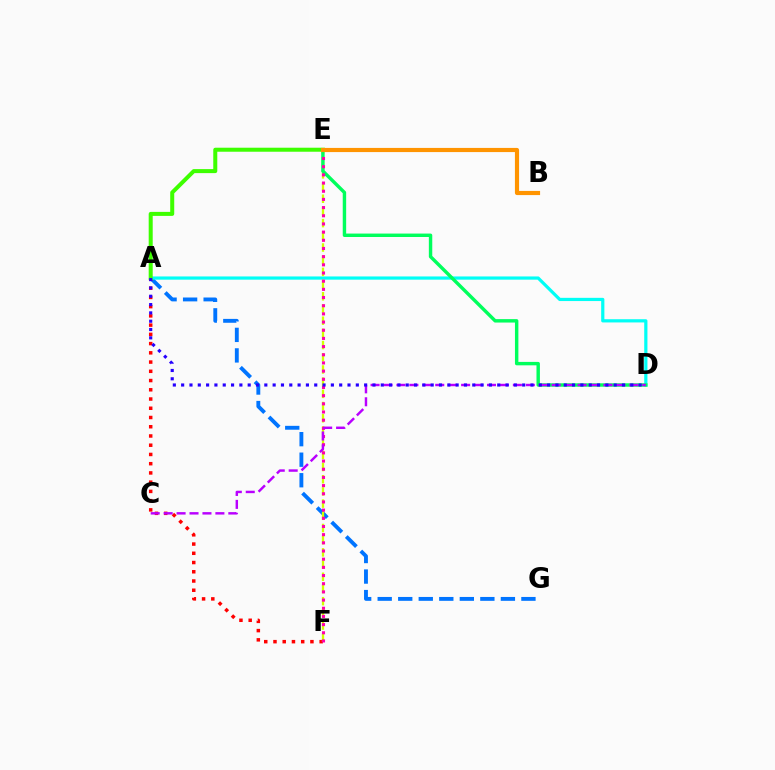{('A', 'G'): [{'color': '#0074ff', 'line_style': 'dashed', 'thickness': 2.79}], ('A', 'F'): [{'color': '#ff0000', 'line_style': 'dotted', 'thickness': 2.51}], ('A', 'D'): [{'color': '#00fff6', 'line_style': 'solid', 'thickness': 2.31}, {'color': '#2500ff', 'line_style': 'dotted', 'thickness': 2.26}], ('E', 'F'): [{'color': '#d1ff00', 'line_style': 'dashed', 'thickness': 1.66}, {'color': '#ff00ac', 'line_style': 'dotted', 'thickness': 2.22}], ('D', 'E'): [{'color': '#00ff5c', 'line_style': 'solid', 'thickness': 2.46}], ('C', 'D'): [{'color': '#b900ff', 'line_style': 'dashed', 'thickness': 1.76}], ('A', 'E'): [{'color': '#3dff00', 'line_style': 'solid', 'thickness': 2.89}], ('B', 'E'): [{'color': '#ff9400', 'line_style': 'solid', 'thickness': 3.0}]}